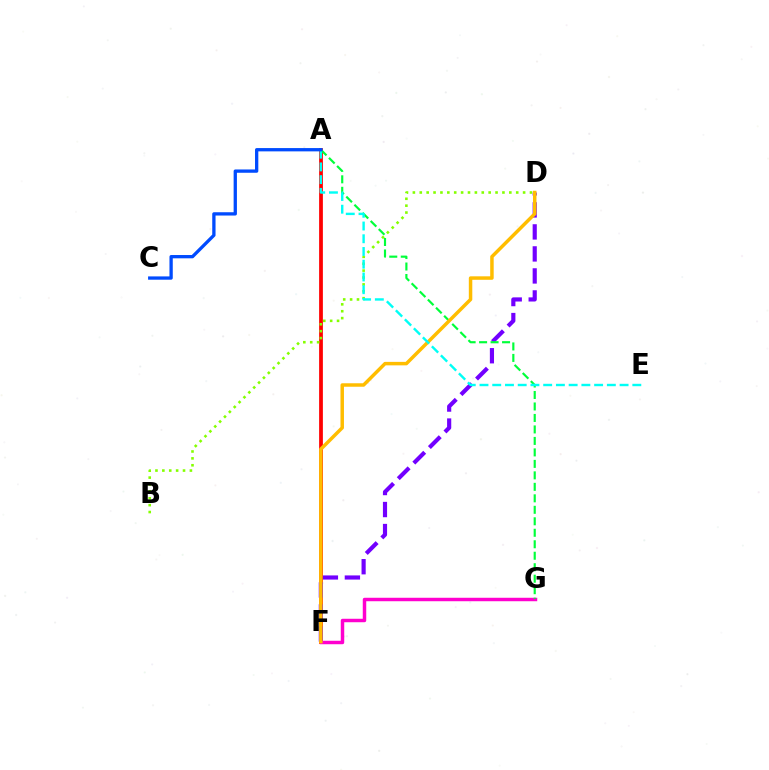{('A', 'F'): [{'color': '#ff0000', 'line_style': 'solid', 'thickness': 2.71}], ('D', 'F'): [{'color': '#7200ff', 'line_style': 'dashed', 'thickness': 2.99}, {'color': '#ffbd00', 'line_style': 'solid', 'thickness': 2.51}], ('F', 'G'): [{'color': '#ff00cf', 'line_style': 'solid', 'thickness': 2.49}], ('B', 'D'): [{'color': '#84ff00', 'line_style': 'dotted', 'thickness': 1.87}], ('A', 'G'): [{'color': '#00ff39', 'line_style': 'dashed', 'thickness': 1.56}], ('A', 'E'): [{'color': '#00fff6', 'line_style': 'dashed', 'thickness': 1.73}], ('A', 'C'): [{'color': '#004bff', 'line_style': 'solid', 'thickness': 2.37}]}